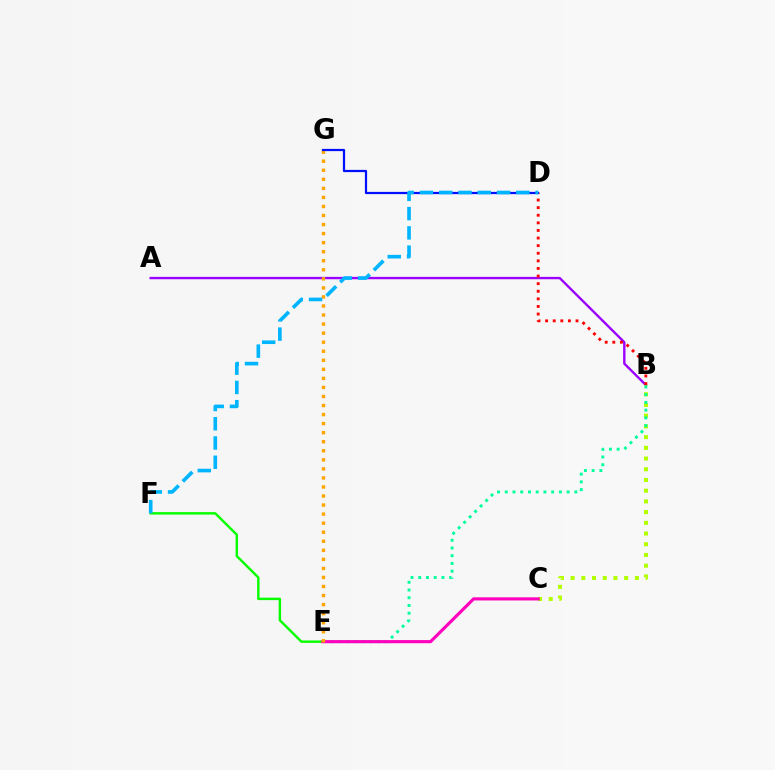{('E', 'F'): [{'color': '#08ff00', 'line_style': 'solid', 'thickness': 1.76}], ('A', 'B'): [{'color': '#9b00ff', 'line_style': 'solid', 'thickness': 1.71}], ('B', 'D'): [{'color': '#ff0000', 'line_style': 'dotted', 'thickness': 2.07}], ('B', 'C'): [{'color': '#b3ff00', 'line_style': 'dotted', 'thickness': 2.91}], ('B', 'E'): [{'color': '#00ff9d', 'line_style': 'dotted', 'thickness': 2.1}], ('C', 'E'): [{'color': '#ff00bd', 'line_style': 'solid', 'thickness': 2.25}], ('E', 'G'): [{'color': '#ffa500', 'line_style': 'dotted', 'thickness': 2.46}], ('D', 'G'): [{'color': '#0010ff', 'line_style': 'solid', 'thickness': 1.61}], ('D', 'F'): [{'color': '#00b5ff', 'line_style': 'dashed', 'thickness': 2.62}]}